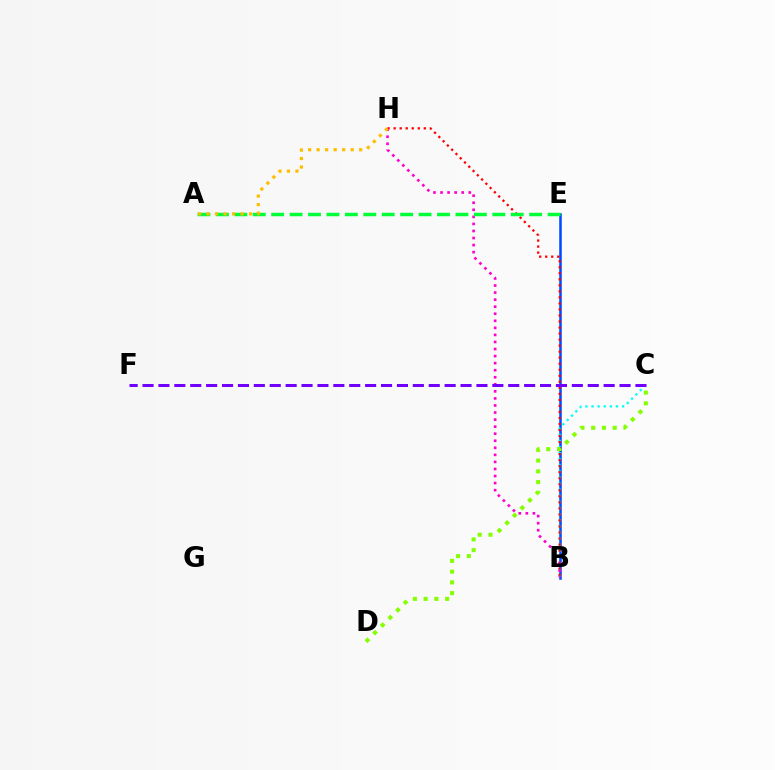{('B', 'E'): [{'color': '#004bff', 'line_style': 'solid', 'thickness': 1.83}], ('B', 'C'): [{'color': '#00fff6', 'line_style': 'dotted', 'thickness': 1.66}], ('B', 'H'): [{'color': '#ff0000', 'line_style': 'dotted', 'thickness': 1.64}, {'color': '#ff00cf', 'line_style': 'dotted', 'thickness': 1.92}], ('C', 'F'): [{'color': '#7200ff', 'line_style': 'dashed', 'thickness': 2.16}], ('C', 'D'): [{'color': '#84ff00', 'line_style': 'dotted', 'thickness': 2.92}], ('A', 'E'): [{'color': '#00ff39', 'line_style': 'dashed', 'thickness': 2.5}], ('A', 'H'): [{'color': '#ffbd00', 'line_style': 'dotted', 'thickness': 2.31}]}